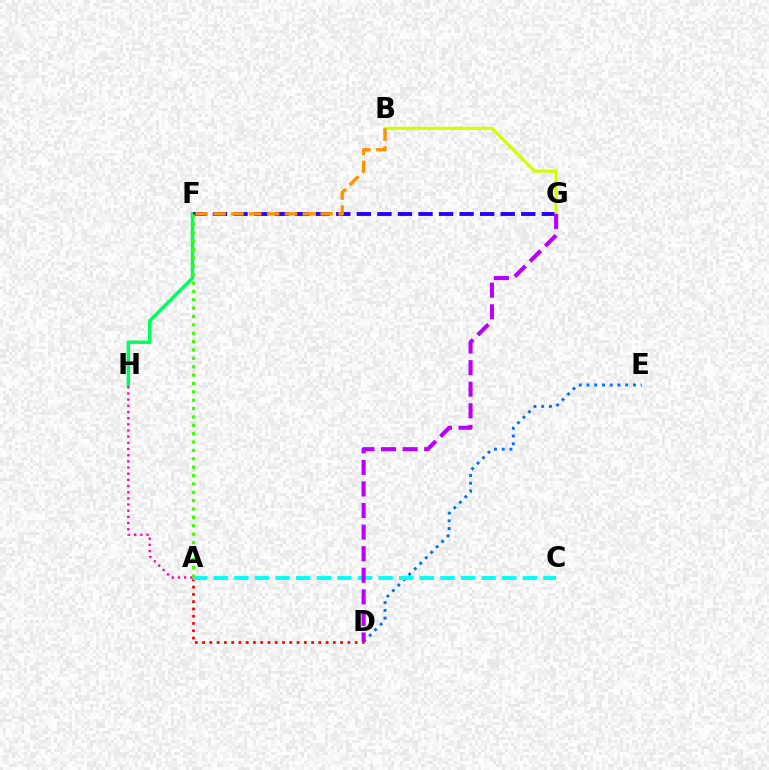{('D', 'E'): [{'color': '#0074ff', 'line_style': 'dotted', 'thickness': 2.1}], ('F', 'H'): [{'color': '#00ff5c', 'line_style': 'solid', 'thickness': 2.48}], ('A', 'D'): [{'color': '#ff0000', 'line_style': 'dotted', 'thickness': 1.97}], ('F', 'G'): [{'color': '#2500ff', 'line_style': 'dashed', 'thickness': 2.79}], ('B', 'G'): [{'color': '#d1ff00', 'line_style': 'solid', 'thickness': 2.29}], ('B', 'F'): [{'color': '#ff9400', 'line_style': 'dashed', 'thickness': 2.43}], ('A', 'H'): [{'color': '#ff00ac', 'line_style': 'dotted', 'thickness': 1.68}], ('A', 'C'): [{'color': '#00fff6', 'line_style': 'dashed', 'thickness': 2.8}], ('D', 'G'): [{'color': '#b900ff', 'line_style': 'dashed', 'thickness': 2.93}], ('A', 'F'): [{'color': '#3dff00', 'line_style': 'dotted', 'thickness': 2.27}]}